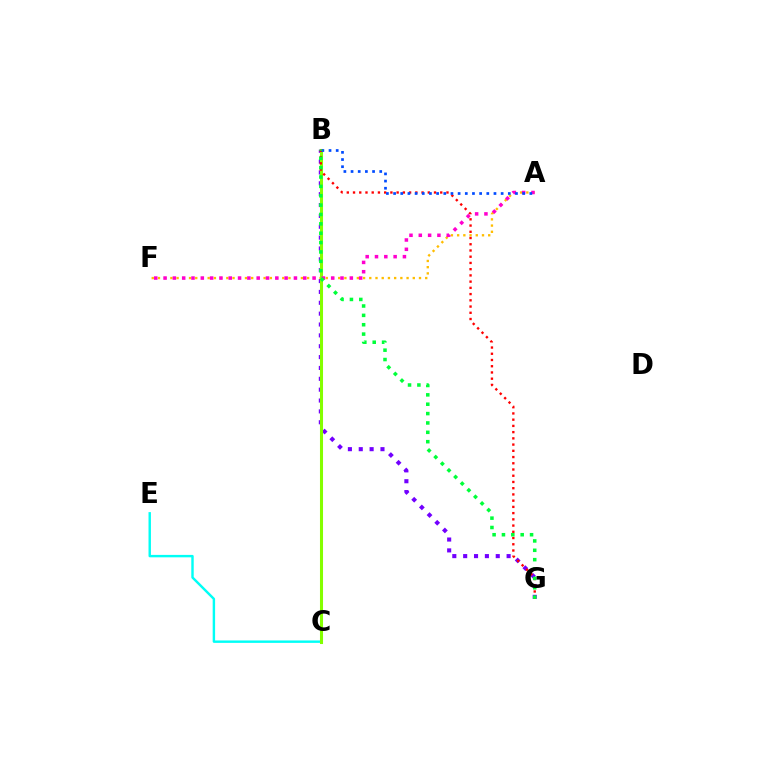{('B', 'G'): [{'color': '#7200ff', 'line_style': 'dotted', 'thickness': 2.95}, {'color': '#ff0000', 'line_style': 'dotted', 'thickness': 1.69}, {'color': '#00ff39', 'line_style': 'dotted', 'thickness': 2.54}], ('C', 'E'): [{'color': '#00fff6', 'line_style': 'solid', 'thickness': 1.74}], ('A', 'F'): [{'color': '#ffbd00', 'line_style': 'dotted', 'thickness': 1.69}, {'color': '#ff00cf', 'line_style': 'dotted', 'thickness': 2.53}], ('B', 'C'): [{'color': '#84ff00', 'line_style': 'solid', 'thickness': 2.21}], ('A', 'B'): [{'color': '#004bff', 'line_style': 'dotted', 'thickness': 1.95}]}